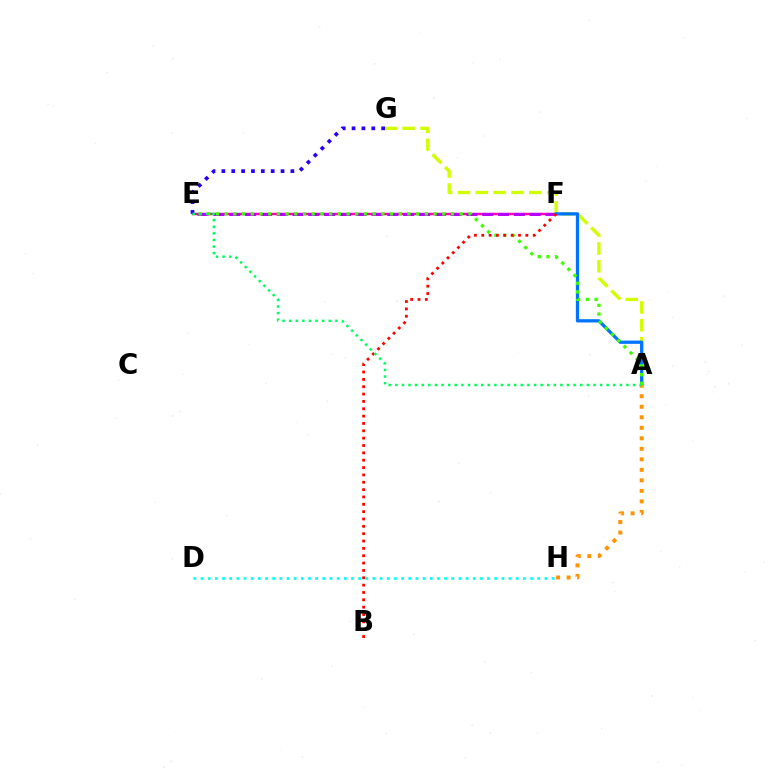{('E', 'F'): [{'color': '#ff00ac', 'line_style': 'solid', 'thickness': 1.78}, {'color': '#b900ff', 'line_style': 'dashed', 'thickness': 2.15}], ('A', 'G'): [{'color': '#d1ff00', 'line_style': 'dashed', 'thickness': 2.42}], ('A', 'F'): [{'color': '#0074ff', 'line_style': 'solid', 'thickness': 2.36}], ('A', 'H'): [{'color': '#ff9400', 'line_style': 'dotted', 'thickness': 2.86}], ('A', 'E'): [{'color': '#3dff00', 'line_style': 'dotted', 'thickness': 2.37}, {'color': '#00ff5c', 'line_style': 'dotted', 'thickness': 1.79}], ('E', 'G'): [{'color': '#2500ff', 'line_style': 'dotted', 'thickness': 2.68}], ('D', 'H'): [{'color': '#00fff6', 'line_style': 'dotted', 'thickness': 1.95}], ('B', 'F'): [{'color': '#ff0000', 'line_style': 'dotted', 'thickness': 2.0}]}